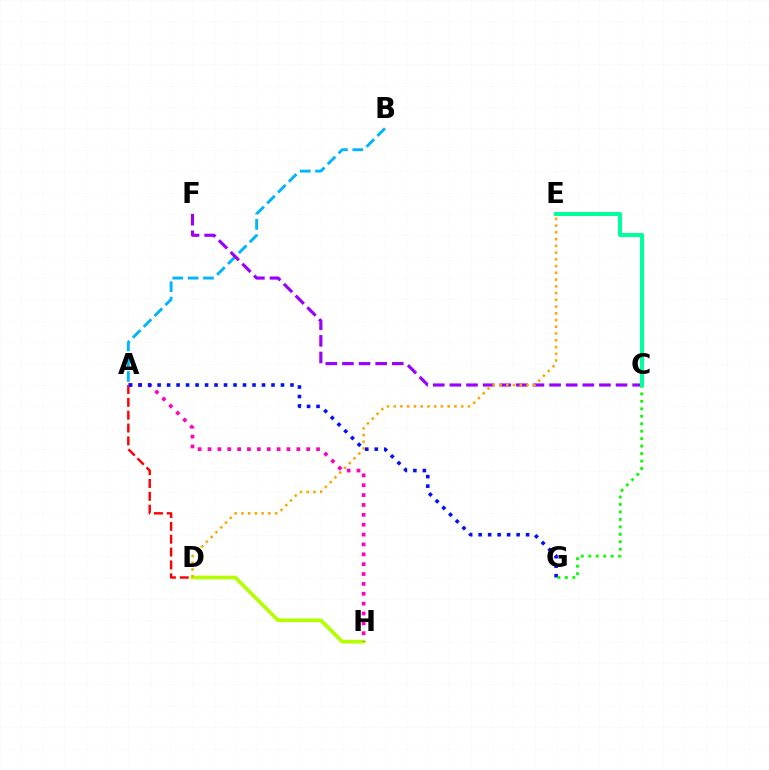{('A', 'D'): [{'color': '#ff0000', 'line_style': 'dashed', 'thickness': 1.75}], ('D', 'H'): [{'color': '#b3ff00', 'line_style': 'solid', 'thickness': 2.65}], ('A', 'B'): [{'color': '#00b5ff', 'line_style': 'dashed', 'thickness': 2.09}], ('A', 'H'): [{'color': '#ff00bd', 'line_style': 'dotted', 'thickness': 2.68}], ('A', 'G'): [{'color': '#0010ff', 'line_style': 'dotted', 'thickness': 2.58}], ('C', 'G'): [{'color': '#08ff00', 'line_style': 'dotted', 'thickness': 2.03}], ('C', 'F'): [{'color': '#9b00ff', 'line_style': 'dashed', 'thickness': 2.26}], ('C', 'E'): [{'color': '#00ff9d', 'line_style': 'solid', 'thickness': 2.92}], ('D', 'E'): [{'color': '#ffa500', 'line_style': 'dotted', 'thickness': 1.83}]}